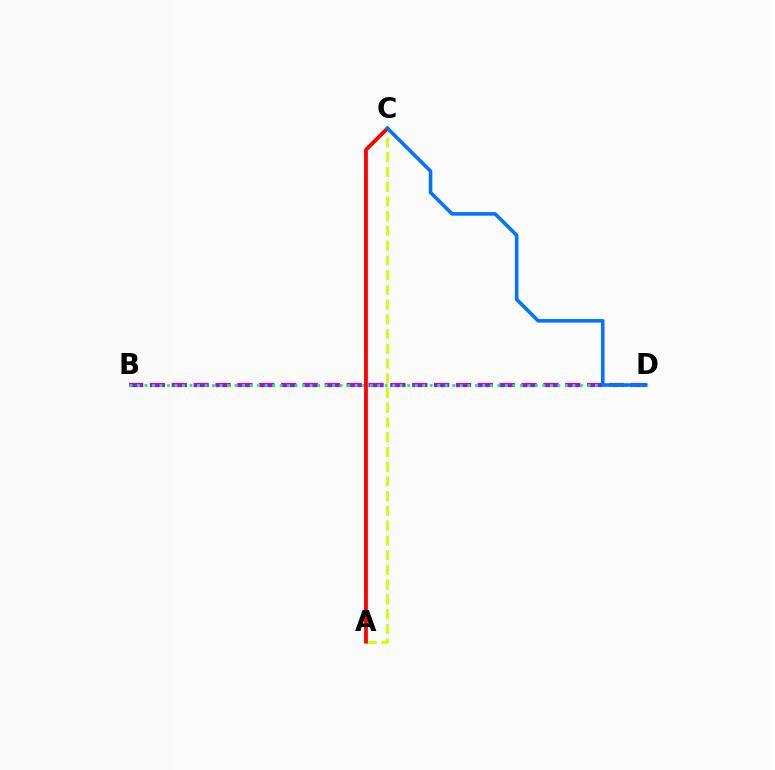{('B', 'D'): [{'color': '#b900ff', 'line_style': 'dashed', 'thickness': 2.97}, {'color': '#00ff5c', 'line_style': 'dotted', 'thickness': 2.04}], ('A', 'C'): [{'color': '#d1ff00', 'line_style': 'dashed', 'thickness': 2.0}, {'color': '#ff0000', 'line_style': 'solid', 'thickness': 2.72}], ('C', 'D'): [{'color': '#0074ff', 'line_style': 'solid', 'thickness': 2.57}]}